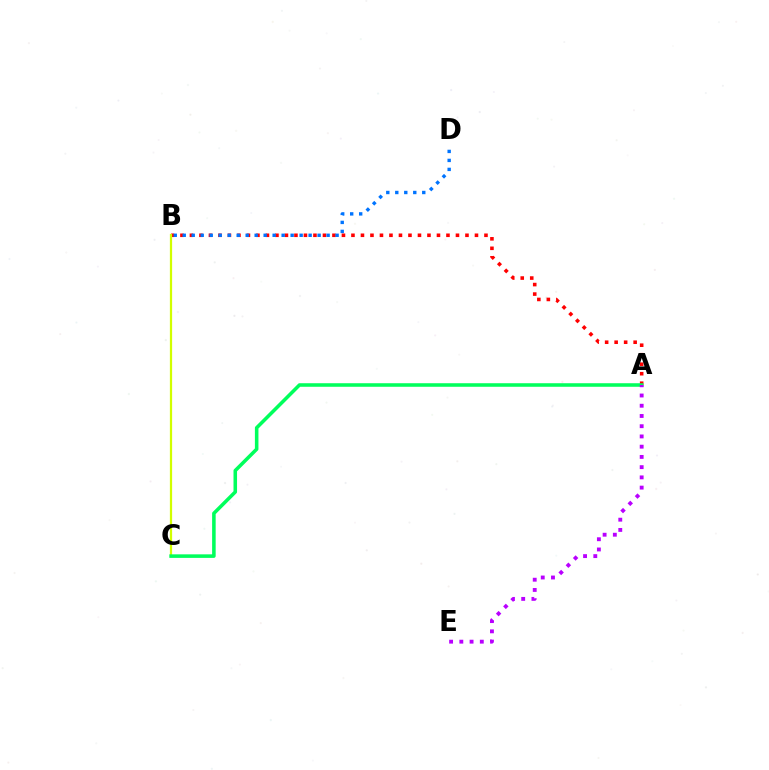{('A', 'B'): [{'color': '#ff0000', 'line_style': 'dotted', 'thickness': 2.58}], ('B', 'C'): [{'color': '#d1ff00', 'line_style': 'solid', 'thickness': 1.61}], ('B', 'D'): [{'color': '#0074ff', 'line_style': 'dotted', 'thickness': 2.44}], ('A', 'C'): [{'color': '#00ff5c', 'line_style': 'solid', 'thickness': 2.56}], ('A', 'E'): [{'color': '#b900ff', 'line_style': 'dotted', 'thickness': 2.78}]}